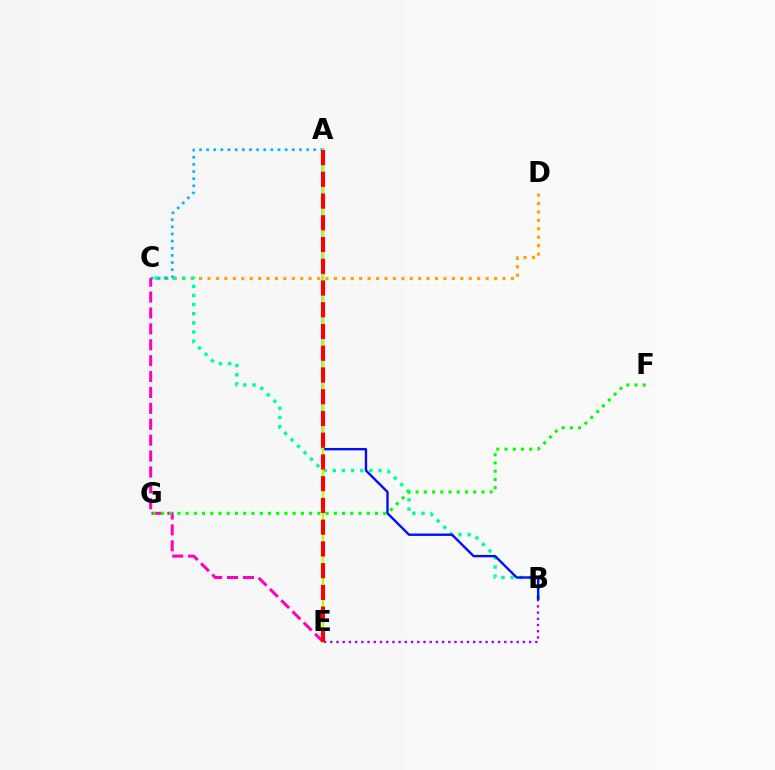{('C', 'D'): [{'color': '#ffa500', 'line_style': 'dotted', 'thickness': 2.29}], ('B', 'E'): [{'color': '#9b00ff', 'line_style': 'dotted', 'thickness': 1.69}], ('B', 'C'): [{'color': '#00ff9d', 'line_style': 'dotted', 'thickness': 2.49}], ('A', 'B'): [{'color': '#0010ff', 'line_style': 'solid', 'thickness': 1.72}], ('A', 'C'): [{'color': '#00b5ff', 'line_style': 'dotted', 'thickness': 1.94}], ('C', 'E'): [{'color': '#ff00bd', 'line_style': 'dashed', 'thickness': 2.16}], ('A', 'E'): [{'color': '#b3ff00', 'line_style': 'solid', 'thickness': 1.73}, {'color': '#ff0000', 'line_style': 'dashed', 'thickness': 2.95}], ('F', 'G'): [{'color': '#08ff00', 'line_style': 'dotted', 'thickness': 2.24}]}